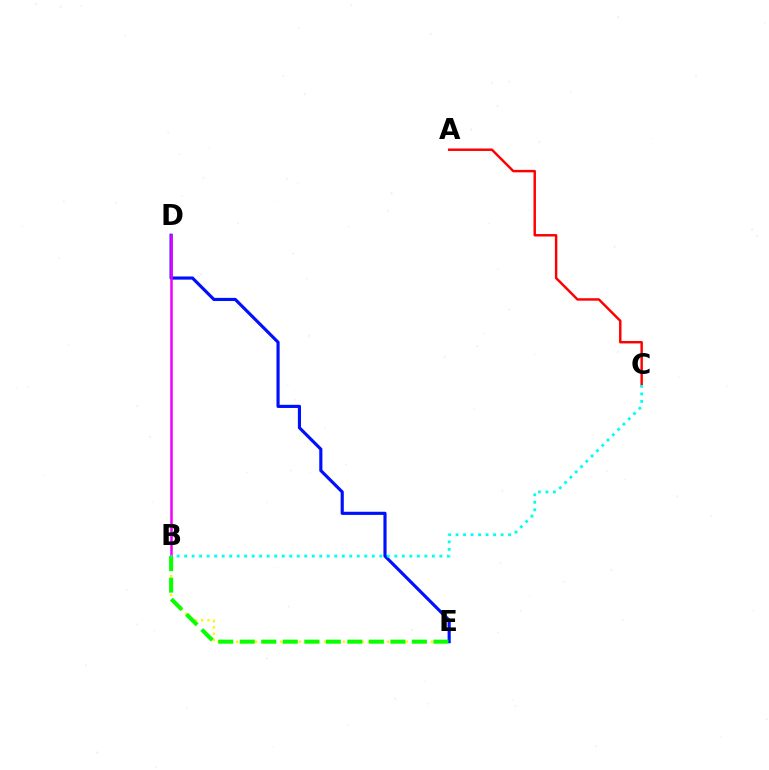{('D', 'E'): [{'color': '#0010ff', 'line_style': 'solid', 'thickness': 2.27}], ('A', 'C'): [{'color': '#ff0000', 'line_style': 'solid', 'thickness': 1.76}], ('B', 'E'): [{'color': '#fcf500', 'line_style': 'dotted', 'thickness': 1.7}, {'color': '#08ff00', 'line_style': 'dashed', 'thickness': 2.92}], ('B', 'D'): [{'color': '#ee00ff', 'line_style': 'solid', 'thickness': 1.8}], ('B', 'C'): [{'color': '#00fff6', 'line_style': 'dotted', 'thickness': 2.04}]}